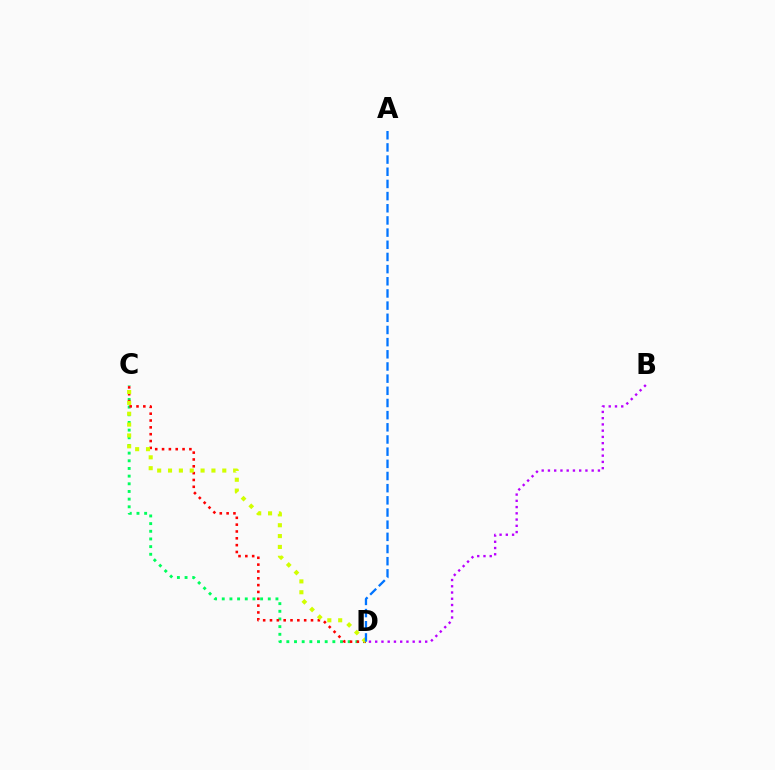{('C', 'D'): [{'color': '#00ff5c', 'line_style': 'dotted', 'thickness': 2.08}, {'color': '#ff0000', 'line_style': 'dotted', 'thickness': 1.86}, {'color': '#d1ff00', 'line_style': 'dotted', 'thickness': 2.95}], ('B', 'D'): [{'color': '#b900ff', 'line_style': 'dotted', 'thickness': 1.7}], ('A', 'D'): [{'color': '#0074ff', 'line_style': 'dashed', 'thickness': 1.65}]}